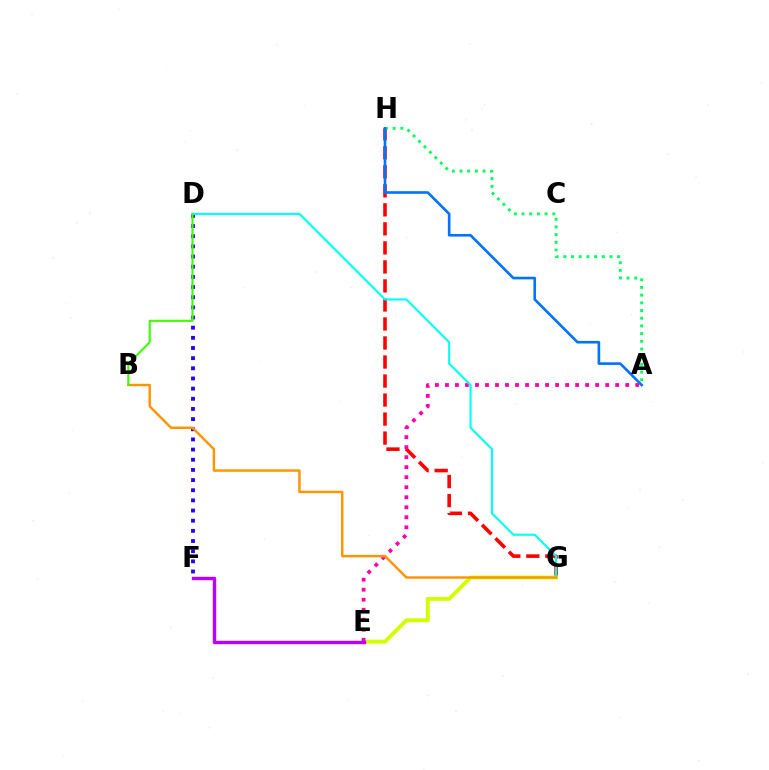{('G', 'H'): [{'color': '#ff0000', 'line_style': 'dashed', 'thickness': 2.58}], ('E', 'G'): [{'color': '#d1ff00', 'line_style': 'solid', 'thickness': 2.82}], ('A', 'E'): [{'color': '#ff00ac', 'line_style': 'dotted', 'thickness': 2.72}], ('A', 'H'): [{'color': '#00ff5c', 'line_style': 'dotted', 'thickness': 2.09}, {'color': '#0074ff', 'line_style': 'solid', 'thickness': 1.9}], ('E', 'F'): [{'color': '#b900ff', 'line_style': 'solid', 'thickness': 2.44}], ('D', 'F'): [{'color': '#2500ff', 'line_style': 'dotted', 'thickness': 2.76}], ('D', 'G'): [{'color': '#00fff6', 'line_style': 'solid', 'thickness': 1.52}], ('B', 'G'): [{'color': '#ff9400', 'line_style': 'solid', 'thickness': 1.76}], ('B', 'D'): [{'color': '#3dff00', 'line_style': 'solid', 'thickness': 1.53}]}